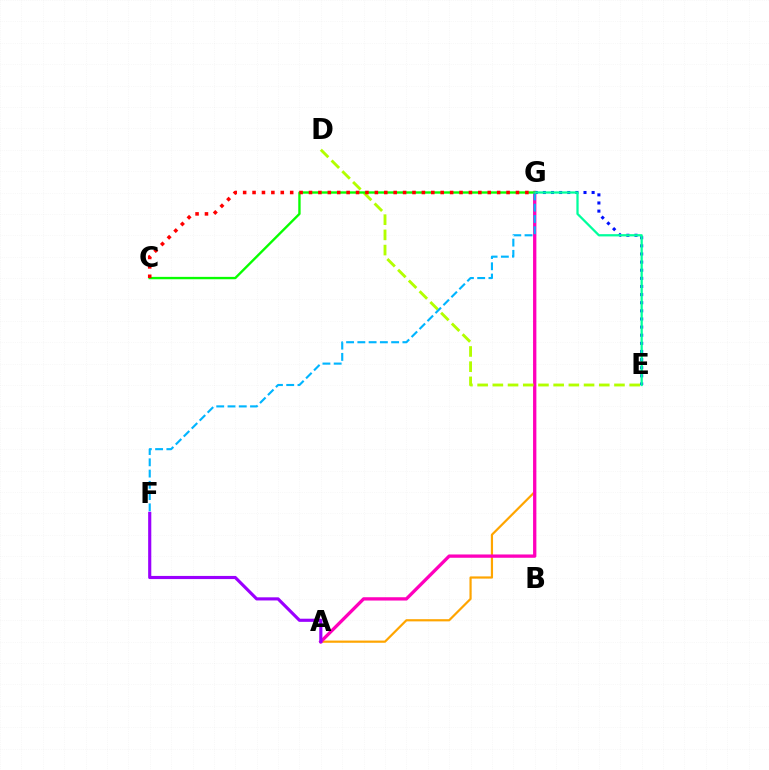{('A', 'G'): [{'color': '#ffa500', 'line_style': 'solid', 'thickness': 1.58}, {'color': '#ff00bd', 'line_style': 'solid', 'thickness': 2.38}], ('D', 'E'): [{'color': '#b3ff00', 'line_style': 'dashed', 'thickness': 2.07}], ('A', 'F'): [{'color': '#9b00ff', 'line_style': 'solid', 'thickness': 2.26}], ('E', 'G'): [{'color': '#0010ff', 'line_style': 'dotted', 'thickness': 2.21}, {'color': '#00ff9d', 'line_style': 'solid', 'thickness': 1.62}], ('C', 'G'): [{'color': '#08ff00', 'line_style': 'solid', 'thickness': 1.7}, {'color': '#ff0000', 'line_style': 'dotted', 'thickness': 2.56}], ('F', 'G'): [{'color': '#00b5ff', 'line_style': 'dashed', 'thickness': 1.53}]}